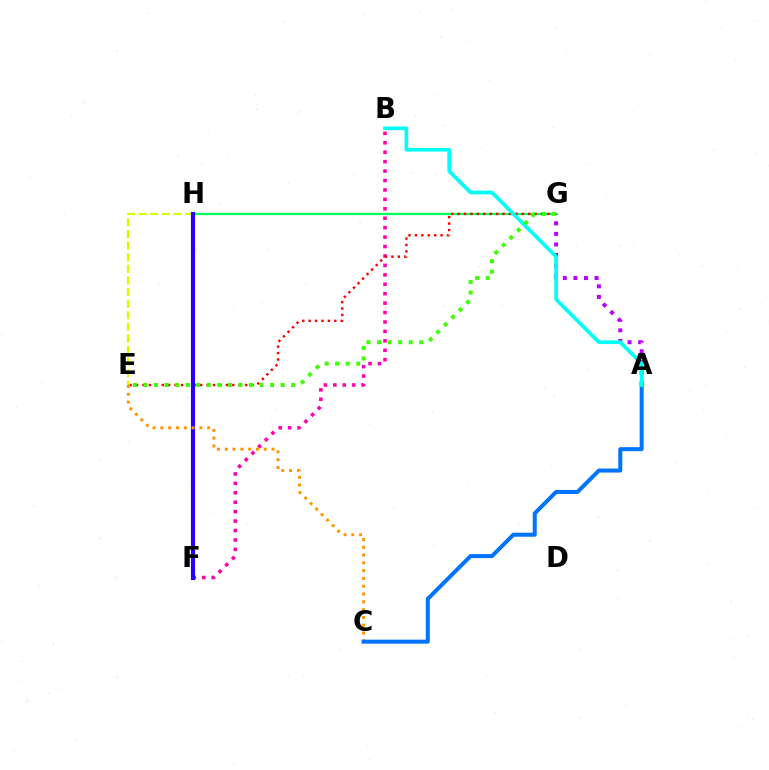{('G', 'H'): [{'color': '#00ff5c', 'line_style': 'solid', 'thickness': 1.62}], ('B', 'F'): [{'color': '#ff00ac', 'line_style': 'dotted', 'thickness': 2.56}], ('E', 'G'): [{'color': '#ff0000', 'line_style': 'dotted', 'thickness': 1.74}, {'color': '#3dff00', 'line_style': 'dotted', 'thickness': 2.87}], ('E', 'H'): [{'color': '#d1ff00', 'line_style': 'dashed', 'thickness': 1.57}], ('F', 'H'): [{'color': '#2500ff', 'line_style': 'solid', 'thickness': 2.96}], ('A', 'G'): [{'color': '#b900ff', 'line_style': 'dotted', 'thickness': 2.87}], ('C', 'E'): [{'color': '#ff9400', 'line_style': 'dotted', 'thickness': 2.12}], ('A', 'C'): [{'color': '#0074ff', 'line_style': 'solid', 'thickness': 2.89}], ('A', 'B'): [{'color': '#00fff6', 'line_style': 'solid', 'thickness': 2.65}]}